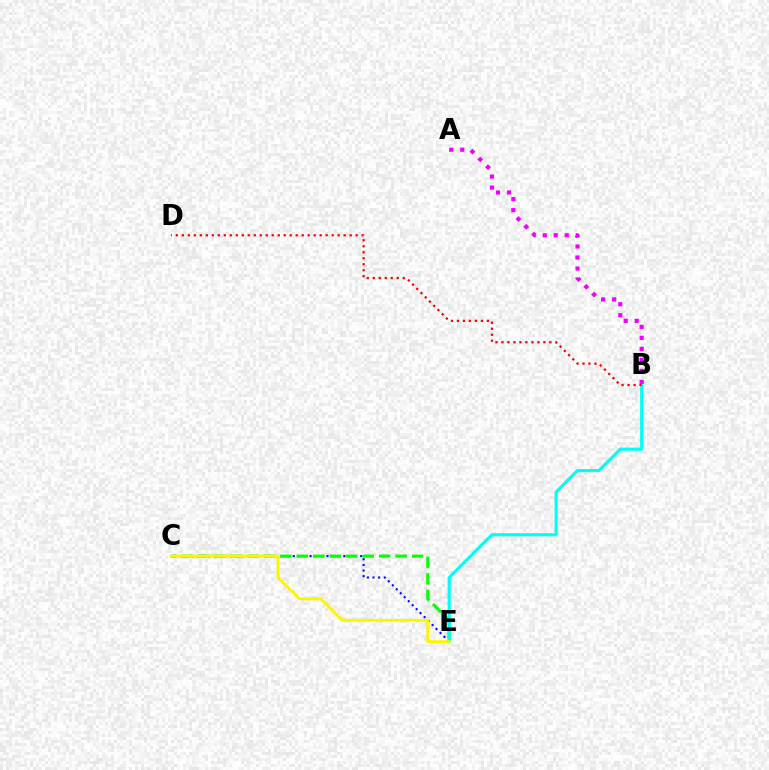{('C', 'E'): [{'color': '#0010ff', 'line_style': 'dotted', 'thickness': 1.53}, {'color': '#08ff00', 'line_style': 'dashed', 'thickness': 2.24}, {'color': '#fcf500', 'line_style': 'solid', 'thickness': 2.08}], ('B', 'E'): [{'color': '#00fff6', 'line_style': 'solid', 'thickness': 2.24}], ('A', 'B'): [{'color': '#ee00ff', 'line_style': 'dotted', 'thickness': 2.99}], ('B', 'D'): [{'color': '#ff0000', 'line_style': 'dotted', 'thickness': 1.63}]}